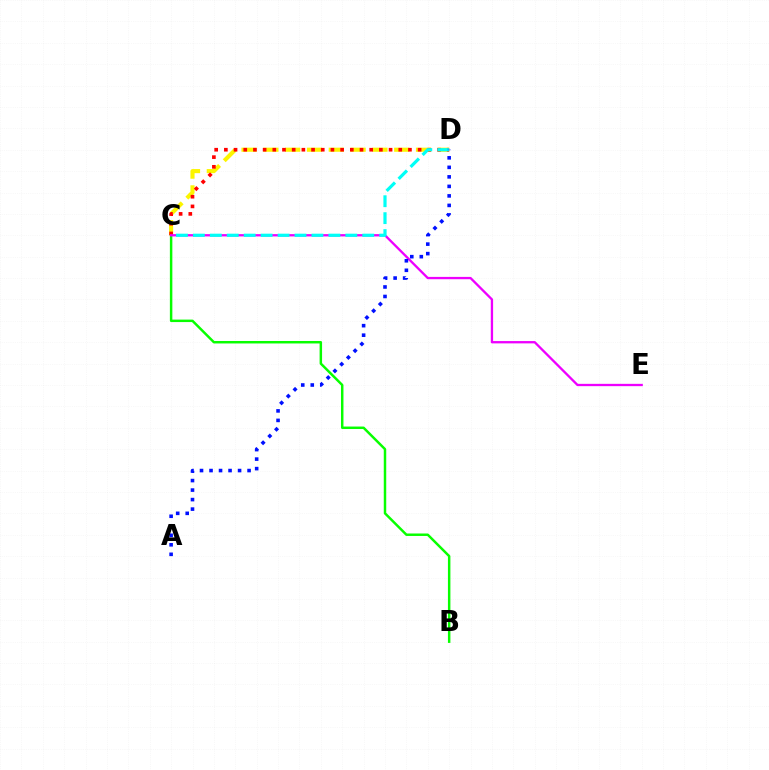{('C', 'D'): [{'color': '#fcf500', 'line_style': 'dashed', 'thickness': 2.96}, {'color': '#ff0000', 'line_style': 'dotted', 'thickness': 2.63}, {'color': '#00fff6', 'line_style': 'dashed', 'thickness': 2.3}], ('B', 'C'): [{'color': '#08ff00', 'line_style': 'solid', 'thickness': 1.78}], ('C', 'E'): [{'color': '#ee00ff', 'line_style': 'solid', 'thickness': 1.67}], ('A', 'D'): [{'color': '#0010ff', 'line_style': 'dotted', 'thickness': 2.58}]}